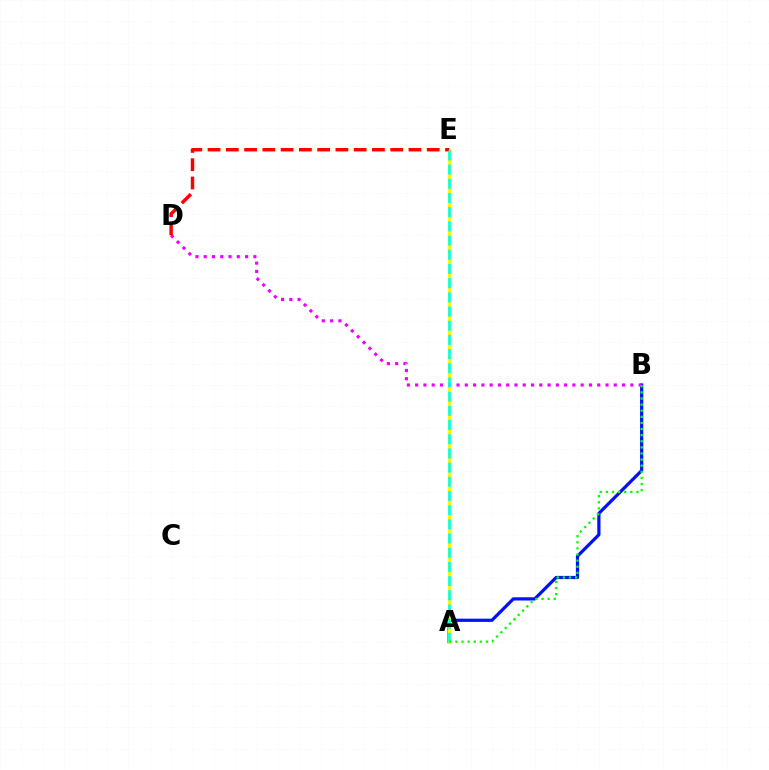{('A', 'B'): [{'color': '#0010ff', 'line_style': 'solid', 'thickness': 2.31}, {'color': '#08ff00', 'line_style': 'dotted', 'thickness': 1.66}], ('A', 'E'): [{'color': '#fcf500', 'line_style': 'solid', 'thickness': 2.3}, {'color': '#00fff6', 'line_style': 'dashed', 'thickness': 1.93}], ('B', 'D'): [{'color': '#ee00ff', 'line_style': 'dotted', 'thickness': 2.25}], ('D', 'E'): [{'color': '#ff0000', 'line_style': 'dashed', 'thickness': 2.48}]}